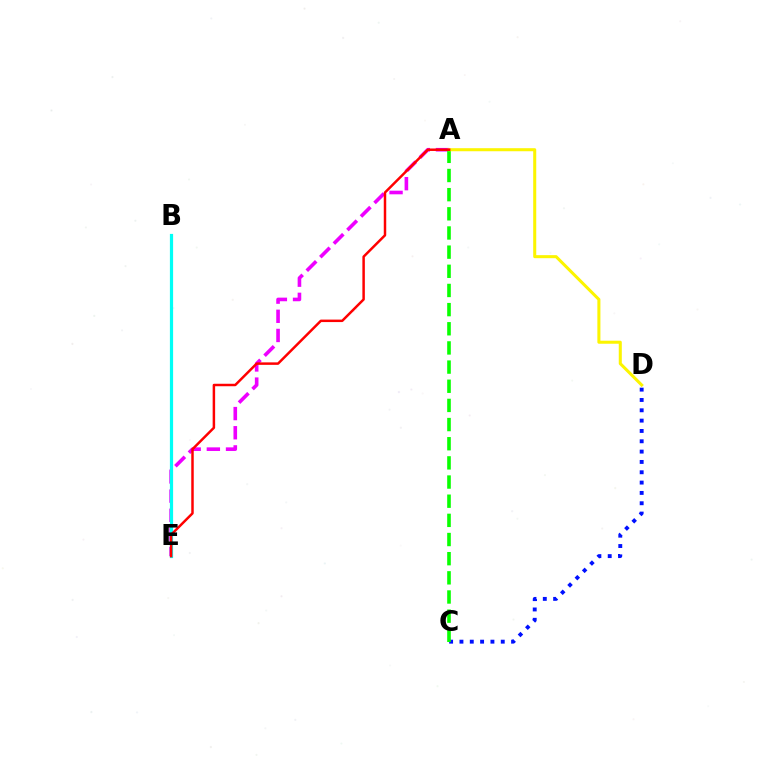{('C', 'D'): [{'color': '#0010ff', 'line_style': 'dotted', 'thickness': 2.81}], ('A', 'E'): [{'color': '#ee00ff', 'line_style': 'dashed', 'thickness': 2.6}, {'color': '#ff0000', 'line_style': 'solid', 'thickness': 1.79}], ('A', 'C'): [{'color': '#08ff00', 'line_style': 'dashed', 'thickness': 2.6}], ('B', 'E'): [{'color': '#00fff6', 'line_style': 'solid', 'thickness': 2.31}], ('A', 'D'): [{'color': '#fcf500', 'line_style': 'solid', 'thickness': 2.19}]}